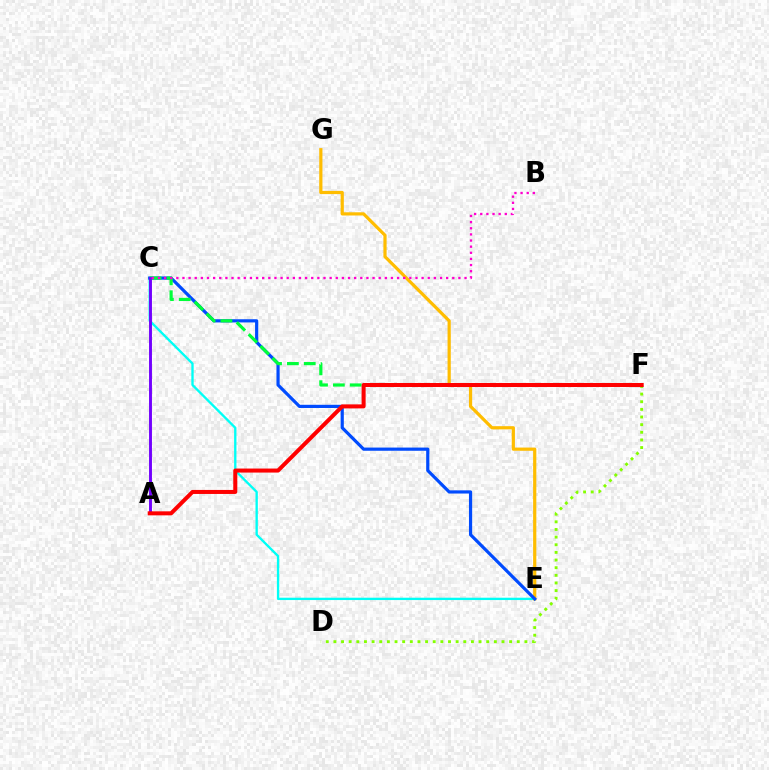{('C', 'E'): [{'color': '#00fff6', 'line_style': 'solid', 'thickness': 1.68}, {'color': '#004bff', 'line_style': 'solid', 'thickness': 2.3}], ('D', 'F'): [{'color': '#84ff00', 'line_style': 'dotted', 'thickness': 2.08}], ('E', 'G'): [{'color': '#ffbd00', 'line_style': 'solid', 'thickness': 2.31}], ('C', 'F'): [{'color': '#00ff39', 'line_style': 'dashed', 'thickness': 2.29}], ('A', 'C'): [{'color': '#7200ff', 'line_style': 'solid', 'thickness': 2.09}], ('B', 'C'): [{'color': '#ff00cf', 'line_style': 'dotted', 'thickness': 1.67}], ('A', 'F'): [{'color': '#ff0000', 'line_style': 'solid', 'thickness': 2.9}]}